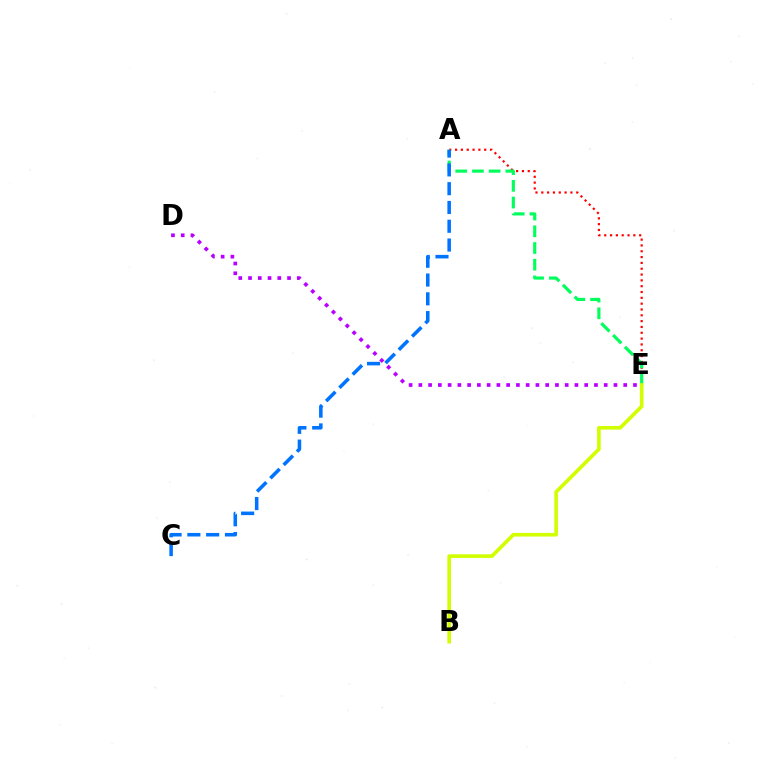{('A', 'E'): [{'color': '#ff0000', 'line_style': 'dotted', 'thickness': 1.58}, {'color': '#00ff5c', 'line_style': 'dashed', 'thickness': 2.27}], ('D', 'E'): [{'color': '#b900ff', 'line_style': 'dotted', 'thickness': 2.65}], ('B', 'E'): [{'color': '#d1ff00', 'line_style': 'solid', 'thickness': 2.62}], ('A', 'C'): [{'color': '#0074ff', 'line_style': 'dashed', 'thickness': 2.55}]}